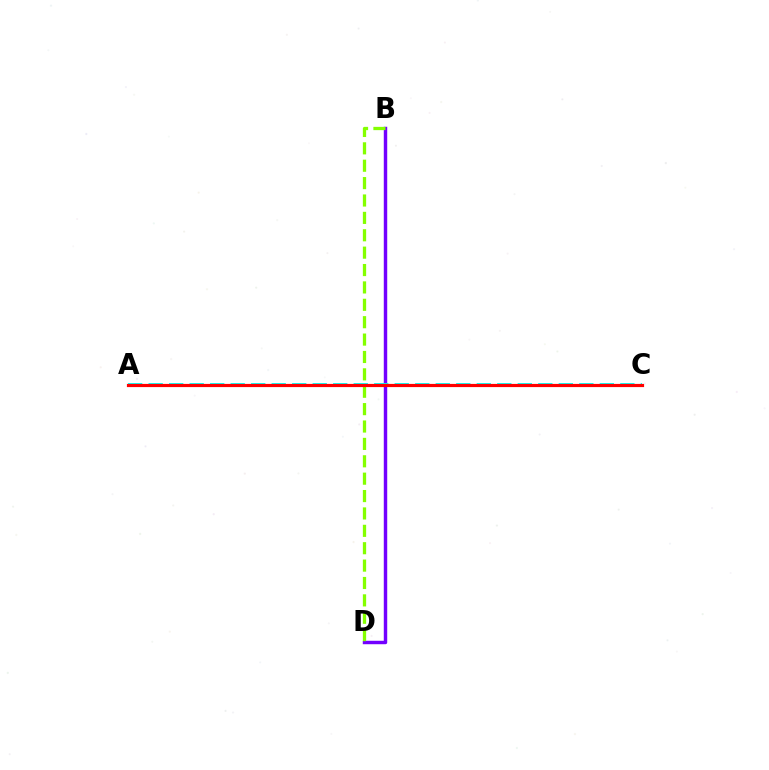{('B', 'D'): [{'color': '#7200ff', 'line_style': 'solid', 'thickness': 2.48}, {'color': '#84ff00', 'line_style': 'dashed', 'thickness': 2.36}], ('A', 'C'): [{'color': '#00fff6', 'line_style': 'dashed', 'thickness': 2.79}, {'color': '#ff0000', 'line_style': 'solid', 'thickness': 2.29}]}